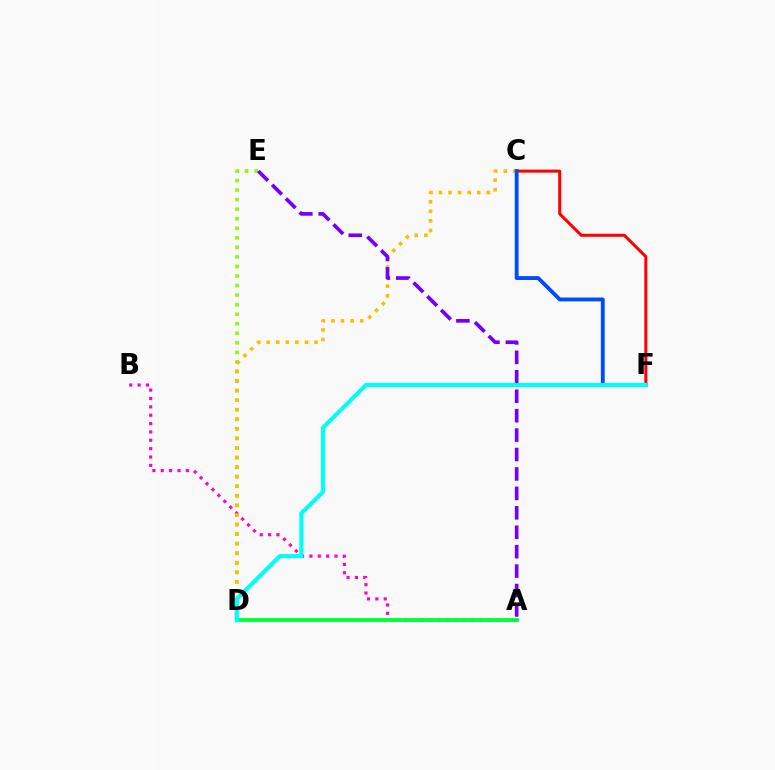{('D', 'E'): [{'color': '#84ff00', 'line_style': 'dotted', 'thickness': 2.6}], ('A', 'B'): [{'color': '#ff00cf', 'line_style': 'dotted', 'thickness': 2.27}], ('C', 'D'): [{'color': '#ffbd00', 'line_style': 'dotted', 'thickness': 2.6}], ('C', 'F'): [{'color': '#ff0000', 'line_style': 'solid', 'thickness': 2.17}, {'color': '#004bff', 'line_style': 'solid', 'thickness': 2.78}], ('A', 'D'): [{'color': '#00ff39', 'line_style': 'solid', 'thickness': 2.77}], ('A', 'E'): [{'color': '#7200ff', 'line_style': 'dashed', 'thickness': 2.64}], ('D', 'F'): [{'color': '#00fff6', 'line_style': 'solid', 'thickness': 3.0}]}